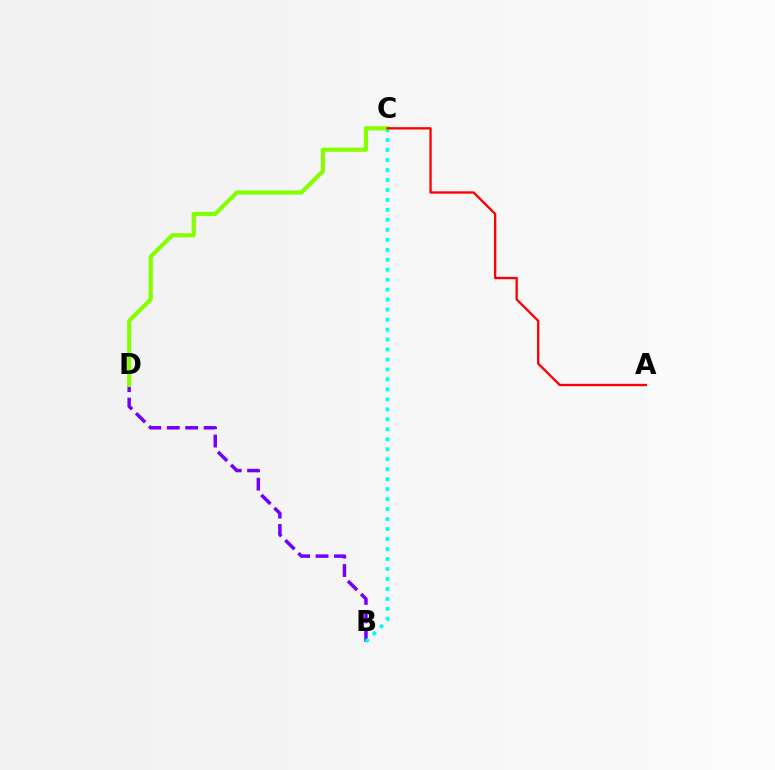{('B', 'D'): [{'color': '#7200ff', 'line_style': 'dashed', 'thickness': 2.5}], ('B', 'C'): [{'color': '#00fff6', 'line_style': 'dotted', 'thickness': 2.71}], ('C', 'D'): [{'color': '#84ff00', 'line_style': 'solid', 'thickness': 2.99}], ('A', 'C'): [{'color': '#ff0000', 'line_style': 'solid', 'thickness': 1.68}]}